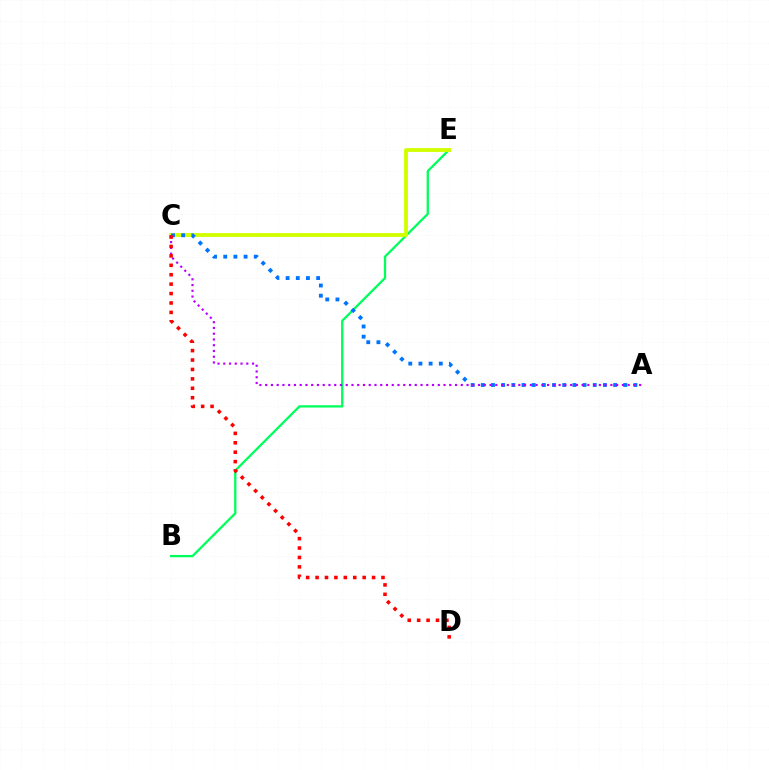{('B', 'E'): [{'color': '#00ff5c', 'line_style': 'solid', 'thickness': 1.66}], ('C', 'E'): [{'color': '#d1ff00', 'line_style': 'solid', 'thickness': 2.78}], ('A', 'C'): [{'color': '#0074ff', 'line_style': 'dotted', 'thickness': 2.76}, {'color': '#b900ff', 'line_style': 'dotted', 'thickness': 1.56}], ('C', 'D'): [{'color': '#ff0000', 'line_style': 'dotted', 'thickness': 2.56}]}